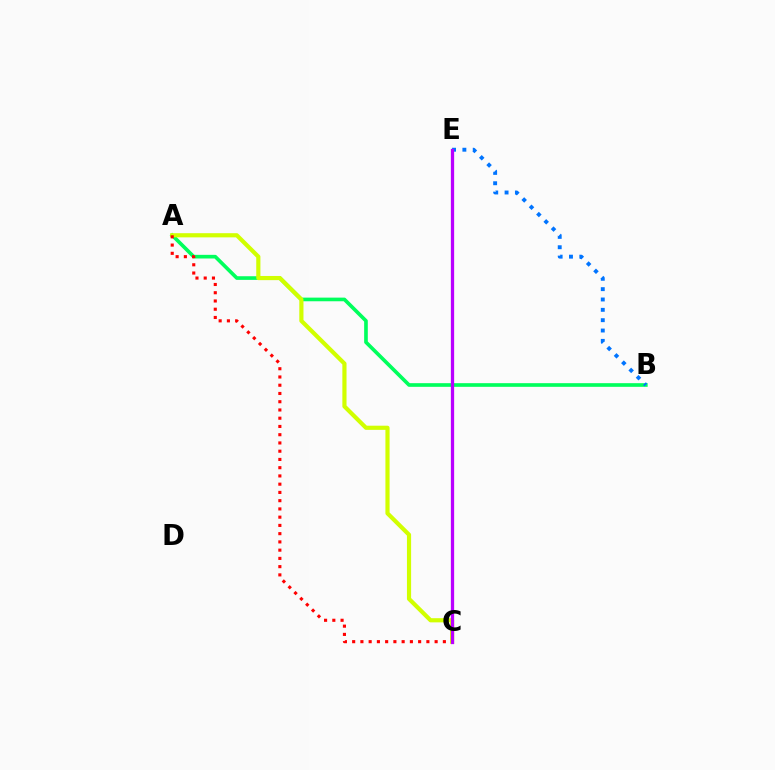{('A', 'B'): [{'color': '#00ff5c', 'line_style': 'solid', 'thickness': 2.62}], ('A', 'C'): [{'color': '#d1ff00', 'line_style': 'solid', 'thickness': 3.0}, {'color': '#ff0000', 'line_style': 'dotted', 'thickness': 2.24}], ('B', 'E'): [{'color': '#0074ff', 'line_style': 'dotted', 'thickness': 2.81}], ('C', 'E'): [{'color': '#b900ff', 'line_style': 'solid', 'thickness': 2.35}]}